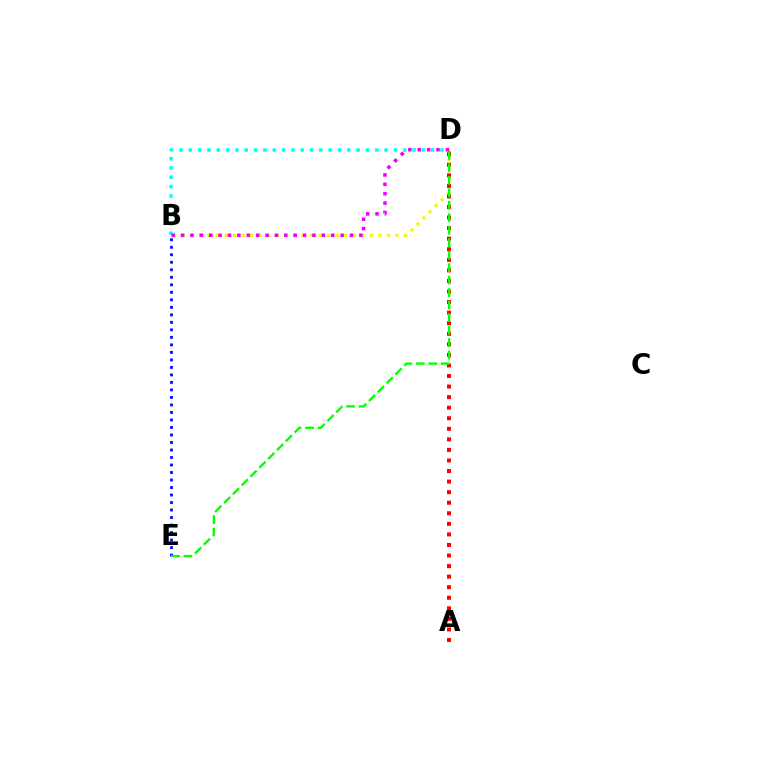{('B', 'D'): [{'color': '#fcf500', 'line_style': 'dotted', 'thickness': 2.32}, {'color': '#00fff6', 'line_style': 'dotted', 'thickness': 2.53}, {'color': '#ee00ff', 'line_style': 'dotted', 'thickness': 2.55}], ('A', 'D'): [{'color': '#ff0000', 'line_style': 'dotted', 'thickness': 2.87}], ('B', 'E'): [{'color': '#0010ff', 'line_style': 'dotted', 'thickness': 2.04}], ('D', 'E'): [{'color': '#08ff00', 'line_style': 'dashed', 'thickness': 1.7}]}